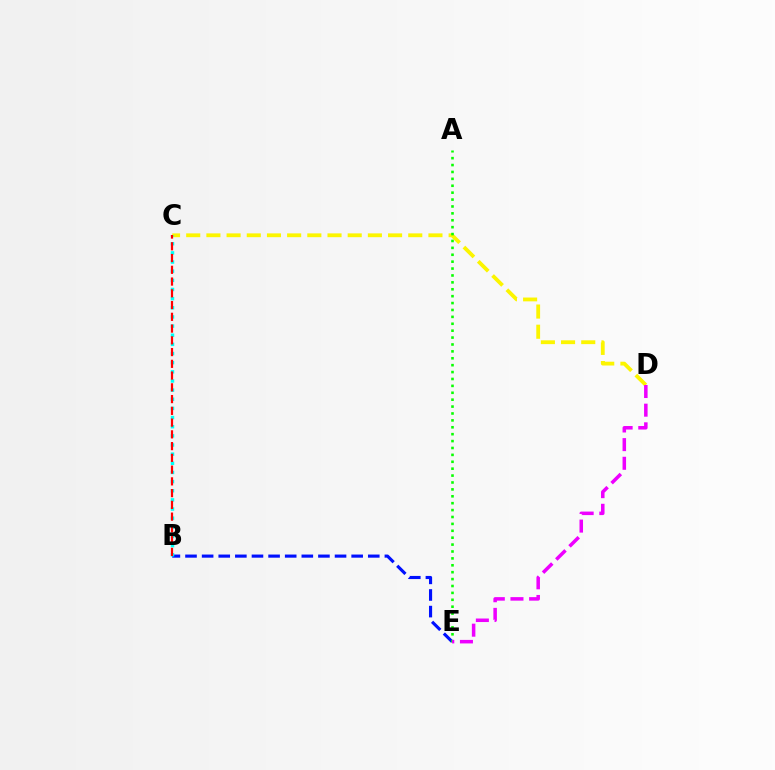{('B', 'E'): [{'color': '#0010ff', 'line_style': 'dashed', 'thickness': 2.26}], ('C', 'D'): [{'color': '#fcf500', 'line_style': 'dashed', 'thickness': 2.74}], ('A', 'E'): [{'color': '#08ff00', 'line_style': 'dotted', 'thickness': 1.87}], ('B', 'C'): [{'color': '#00fff6', 'line_style': 'dotted', 'thickness': 2.49}, {'color': '#ff0000', 'line_style': 'dashed', 'thickness': 1.6}], ('D', 'E'): [{'color': '#ee00ff', 'line_style': 'dashed', 'thickness': 2.53}]}